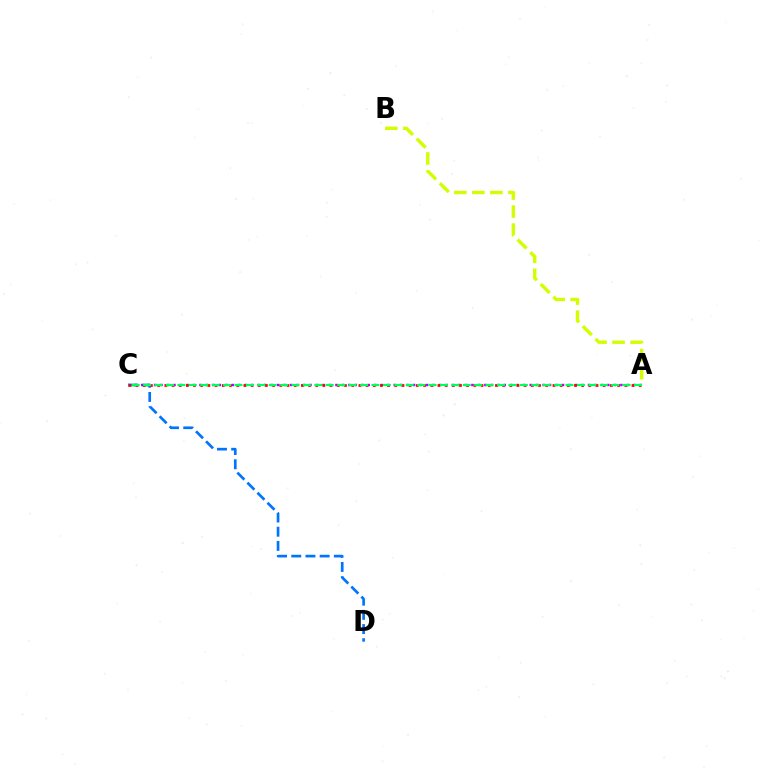{('A', 'C'): [{'color': '#b900ff', 'line_style': 'dotted', 'thickness': 1.76}, {'color': '#ff0000', 'line_style': 'dotted', 'thickness': 1.95}, {'color': '#00ff5c', 'line_style': 'dashed', 'thickness': 1.55}], ('C', 'D'): [{'color': '#0074ff', 'line_style': 'dashed', 'thickness': 1.93}], ('A', 'B'): [{'color': '#d1ff00', 'line_style': 'dashed', 'thickness': 2.45}]}